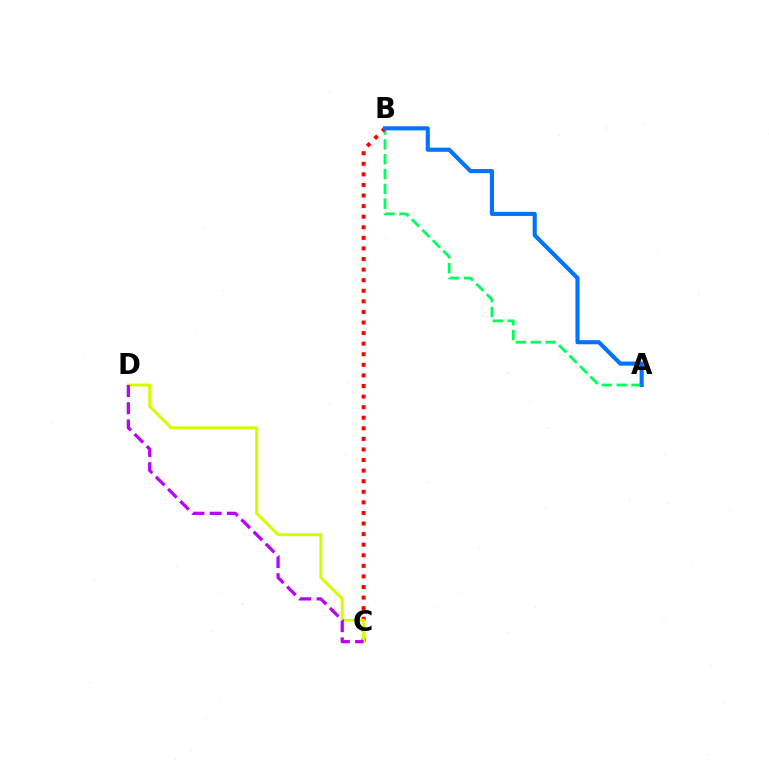{('A', 'B'): [{'color': '#00ff5c', 'line_style': 'dashed', 'thickness': 2.01}, {'color': '#0074ff', 'line_style': 'solid', 'thickness': 2.97}], ('B', 'C'): [{'color': '#ff0000', 'line_style': 'dotted', 'thickness': 2.87}], ('C', 'D'): [{'color': '#d1ff00', 'line_style': 'solid', 'thickness': 2.15}, {'color': '#b900ff', 'line_style': 'dashed', 'thickness': 2.34}]}